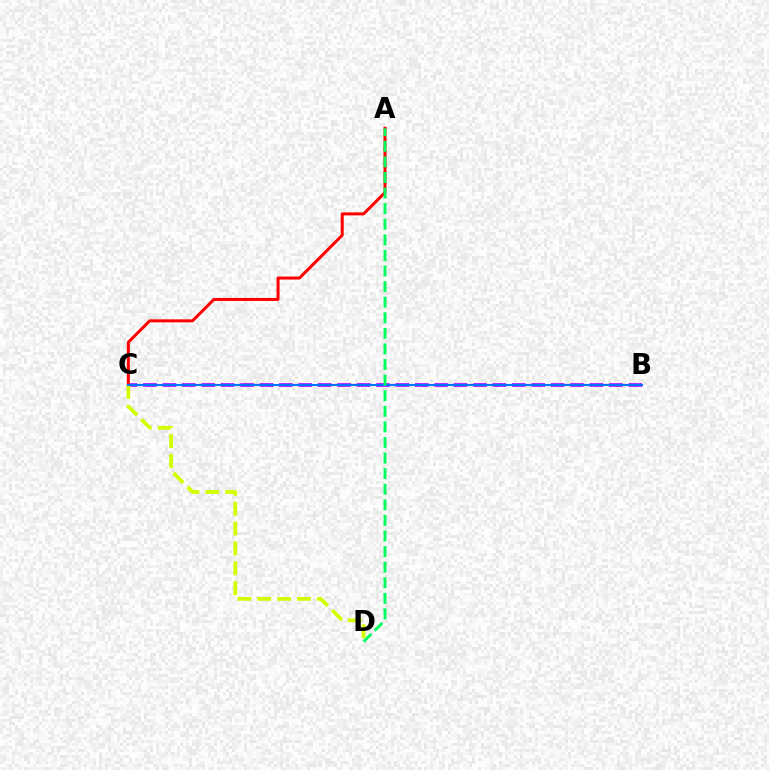{('B', 'C'): [{'color': '#b900ff', 'line_style': 'dashed', 'thickness': 2.64}, {'color': '#0074ff', 'line_style': 'solid', 'thickness': 1.51}], ('A', 'C'): [{'color': '#ff0000', 'line_style': 'solid', 'thickness': 2.15}], ('C', 'D'): [{'color': '#d1ff00', 'line_style': 'dashed', 'thickness': 2.7}], ('A', 'D'): [{'color': '#00ff5c', 'line_style': 'dashed', 'thickness': 2.12}]}